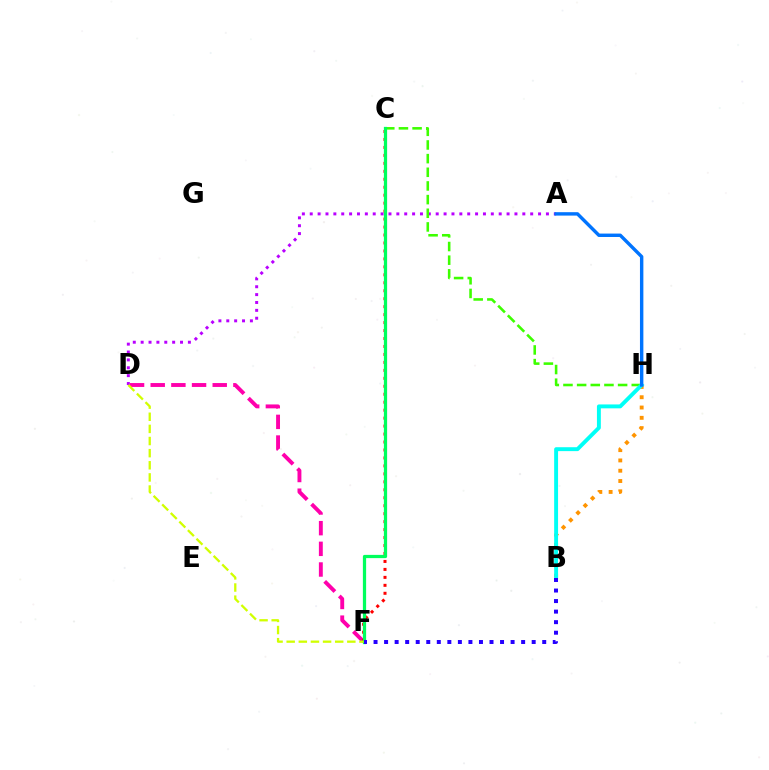{('D', 'F'): [{'color': '#ff00ac', 'line_style': 'dashed', 'thickness': 2.81}, {'color': '#d1ff00', 'line_style': 'dashed', 'thickness': 1.65}], ('B', 'H'): [{'color': '#ff9400', 'line_style': 'dotted', 'thickness': 2.8}, {'color': '#00fff6', 'line_style': 'solid', 'thickness': 2.81}], ('A', 'D'): [{'color': '#b900ff', 'line_style': 'dotted', 'thickness': 2.14}], ('C', 'F'): [{'color': '#ff0000', 'line_style': 'dotted', 'thickness': 2.16}, {'color': '#00ff5c', 'line_style': 'solid', 'thickness': 2.33}], ('C', 'H'): [{'color': '#3dff00', 'line_style': 'dashed', 'thickness': 1.86}], ('A', 'H'): [{'color': '#0074ff', 'line_style': 'solid', 'thickness': 2.46}], ('B', 'F'): [{'color': '#2500ff', 'line_style': 'dotted', 'thickness': 2.86}]}